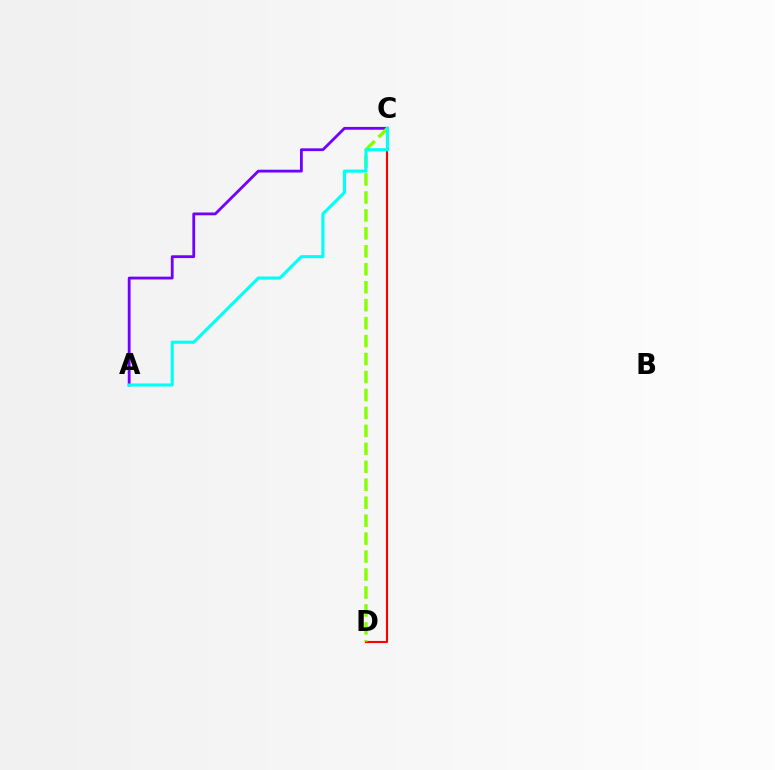{('A', 'C'): [{'color': '#7200ff', 'line_style': 'solid', 'thickness': 2.02}, {'color': '#00fff6', 'line_style': 'solid', 'thickness': 2.23}], ('C', 'D'): [{'color': '#ff0000', 'line_style': 'solid', 'thickness': 1.53}, {'color': '#84ff00', 'line_style': 'dashed', 'thickness': 2.44}]}